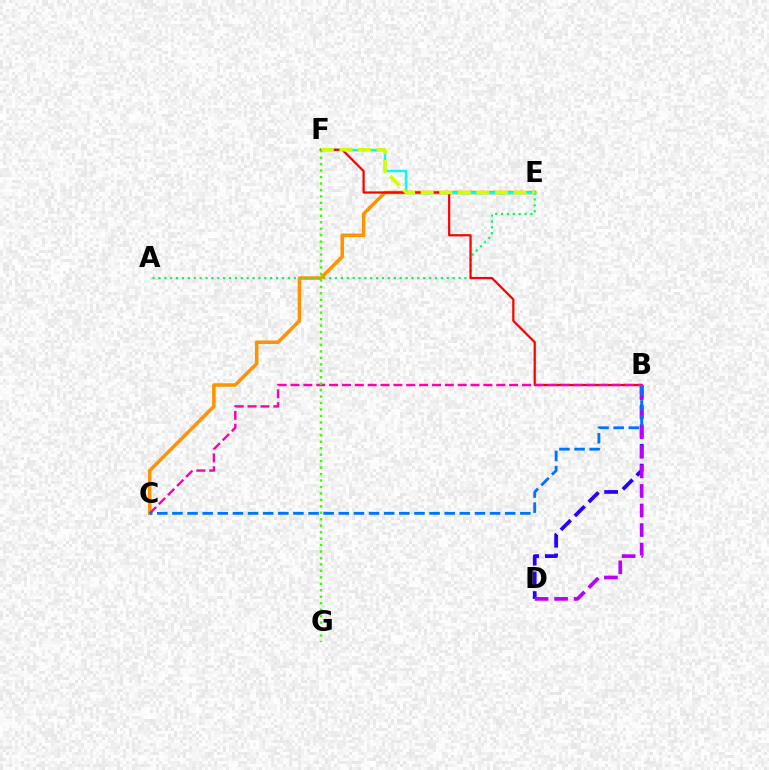{('C', 'E'): [{'color': '#ff9400', 'line_style': 'solid', 'thickness': 2.54}], ('B', 'D'): [{'color': '#2500ff', 'line_style': 'dashed', 'thickness': 2.67}, {'color': '#b900ff', 'line_style': 'dashed', 'thickness': 2.66}], ('A', 'E'): [{'color': '#00ff5c', 'line_style': 'dotted', 'thickness': 1.6}], ('E', 'F'): [{'color': '#00fff6', 'line_style': 'solid', 'thickness': 1.73}, {'color': '#d1ff00', 'line_style': 'dashed', 'thickness': 2.52}], ('B', 'F'): [{'color': '#ff0000', 'line_style': 'solid', 'thickness': 1.61}], ('B', 'C'): [{'color': '#ff00ac', 'line_style': 'dashed', 'thickness': 1.75}, {'color': '#0074ff', 'line_style': 'dashed', 'thickness': 2.05}], ('F', 'G'): [{'color': '#3dff00', 'line_style': 'dotted', 'thickness': 1.75}]}